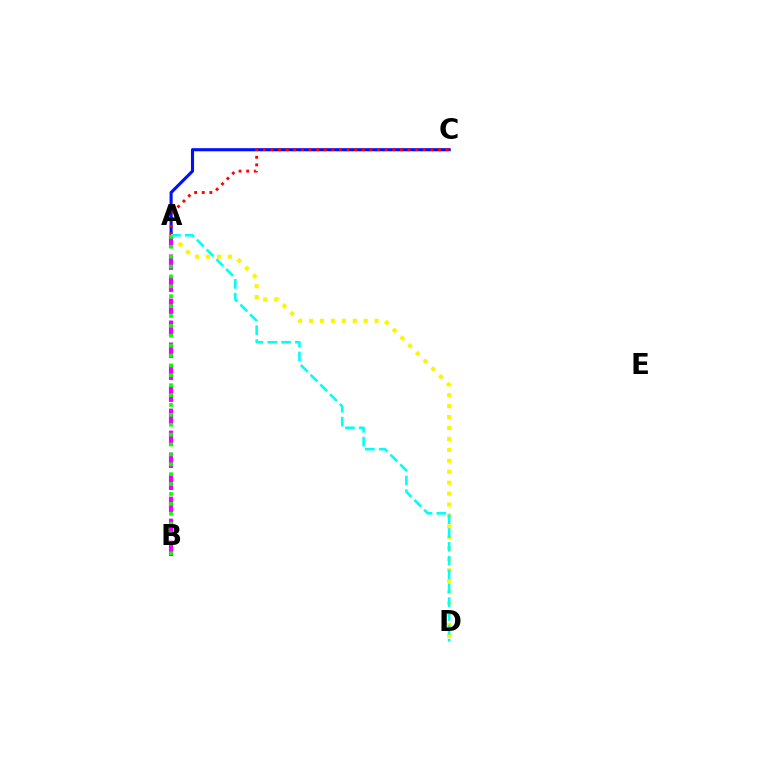{('A', 'C'): [{'color': '#0010ff', 'line_style': 'solid', 'thickness': 2.23}, {'color': '#ff0000', 'line_style': 'dotted', 'thickness': 2.07}], ('A', 'D'): [{'color': '#fcf500', 'line_style': 'dotted', 'thickness': 2.97}, {'color': '#00fff6', 'line_style': 'dashed', 'thickness': 1.88}], ('A', 'B'): [{'color': '#ee00ff', 'line_style': 'dashed', 'thickness': 2.99}, {'color': '#08ff00', 'line_style': 'dotted', 'thickness': 2.69}]}